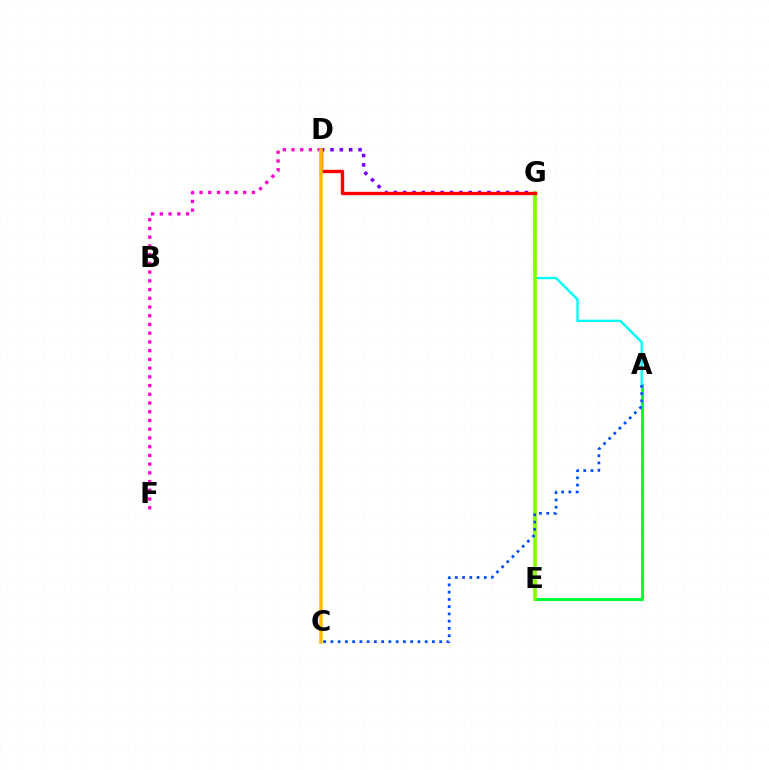{('A', 'E'): [{'color': '#00ff39', 'line_style': 'solid', 'thickness': 2.22}], ('D', 'G'): [{'color': '#7200ff', 'line_style': 'dotted', 'thickness': 2.54}, {'color': '#ff0000', 'line_style': 'solid', 'thickness': 2.42}], ('A', 'G'): [{'color': '#00fff6', 'line_style': 'solid', 'thickness': 1.7}], ('E', 'G'): [{'color': '#84ff00', 'line_style': 'solid', 'thickness': 2.65}], ('D', 'F'): [{'color': '#ff00cf', 'line_style': 'dotted', 'thickness': 2.37}], ('A', 'C'): [{'color': '#004bff', 'line_style': 'dotted', 'thickness': 1.97}], ('C', 'D'): [{'color': '#ffbd00', 'line_style': 'solid', 'thickness': 2.57}]}